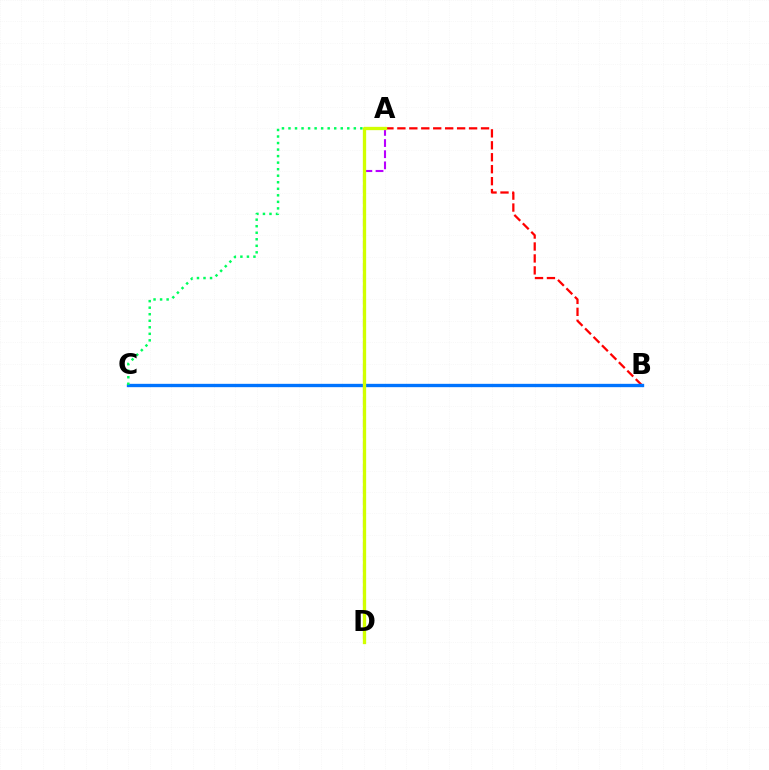{('A', 'B'): [{'color': '#ff0000', 'line_style': 'dashed', 'thickness': 1.62}], ('B', 'C'): [{'color': '#0074ff', 'line_style': 'solid', 'thickness': 2.41}], ('A', 'D'): [{'color': '#b900ff', 'line_style': 'dashed', 'thickness': 1.52}, {'color': '#d1ff00', 'line_style': 'solid', 'thickness': 2.38}], ('A', 'C'): [{'color': '#00ff5c', 'line_style': 'dotted', 'thickness': 1.78}]}